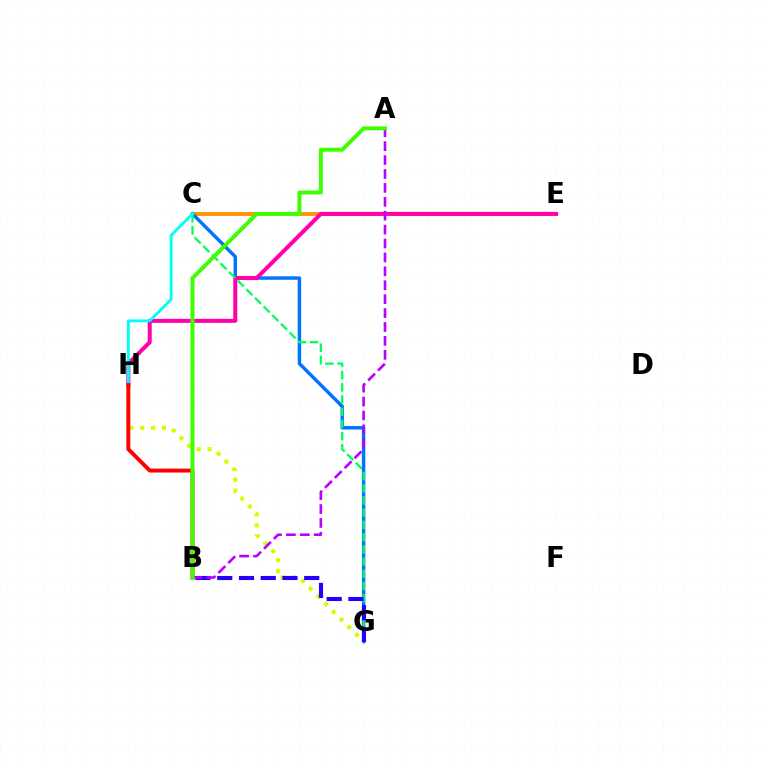{('C', 'E'): [{'color': '#ff9400', 'line_style': 'solid', 'thickness': 2.8}], ('C', 'G'): [{'color': '#0074ff', 'line_style': 'solid', 'thickness': 2.47}, {'color': '#00ff5c', 'line_style': 'dashed', 'thickness': 1.66}], ('G', 'H'): [{'color': '#d1ff00', 'line_style': 'dotted', 'thickness': 2.96}], ('E', 'H'): [{'color': '#ff00ac', 'line_style': 'solid', 'thickness': 2.89}], ('C', 'H'): [{'color': '#00fff6', 'line_style': 'solid', 'thickness': 2.07}], ('B', 'G'): [{'color': '#2500ff', 'line_style': 'dashed', 'thickness': 2.95}], ('A', 'B'): [{'color': '#b900ff', 'line_style': 'dashed', 'thickness': 1.89}, {'color': '#3dff00', 'line_style': 'solid', 'thickness': 2.84}], ('B', 'H'): [{'color': '#ff0000', 'line_style': 'solid', 'thickness': 2.83}]}